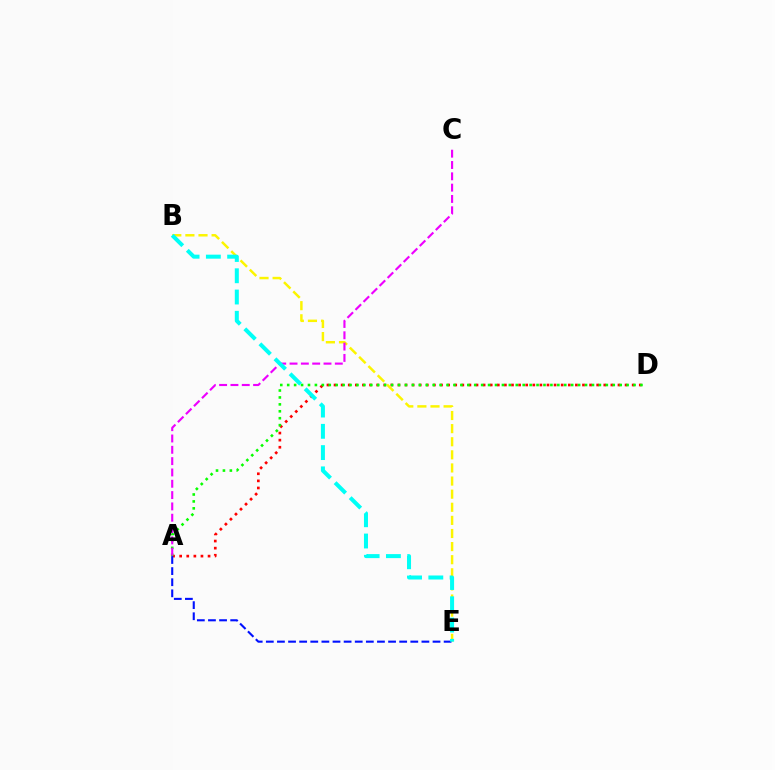{('A', 'D'): [{'color': '#ff0000', 'line_style': 'dotted', 'thickness': 1.93}, {'color': '#08ff00', 'line_style': 'dotted', 'thickness': 1.88}], ('B', 'E'): [{'color': '#fcf500', 'line_style': 'dashed', 'thickness': 1.78}, {'color': '#00fff6', 'line_style': 'dashed', 'thickness': 2.89}], ('A', 'E'): [{'color': '#0010ff', 'line_style': 'dashed', 'thickness': 1.51}], ('A', 'C'): [{'color': '#ee00ff', 'line_style': 'dashed', 'thickness': 1.54}]}